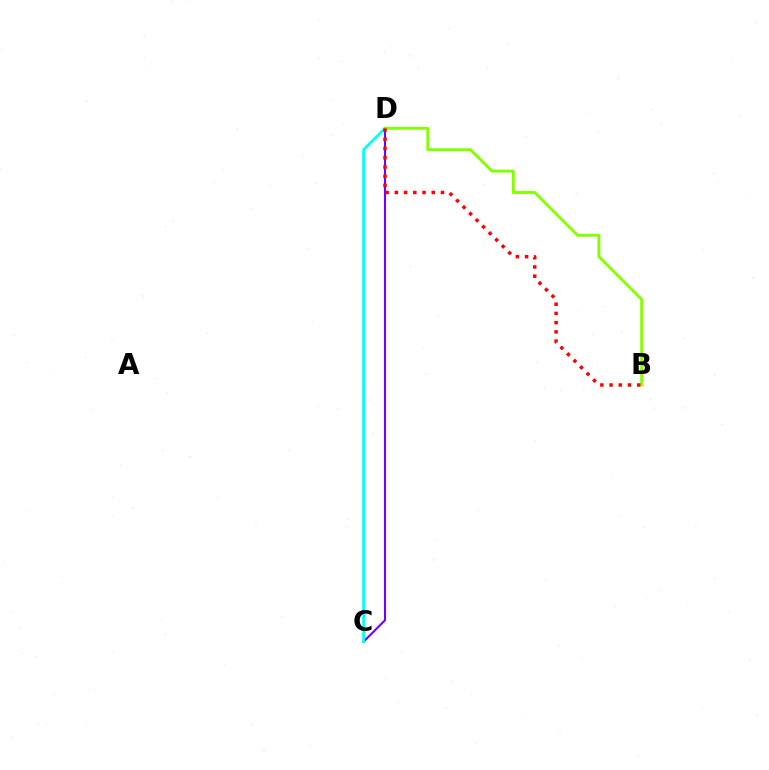{('C', 'D'): [{'color': '#7200ff', 'line_style': 'solid', 'thickness': 1.52}, {'color': '#00fff6', 'line_style': 'solid', 'thickness': 1.98}], ('B', 'D'): [{'color': '#84ff00', 'line_style': 'solid', 'thickness': 2.09}, {'color': '#ff0000', 'line_style': 'dotted', 'thickness': 2.51}]}